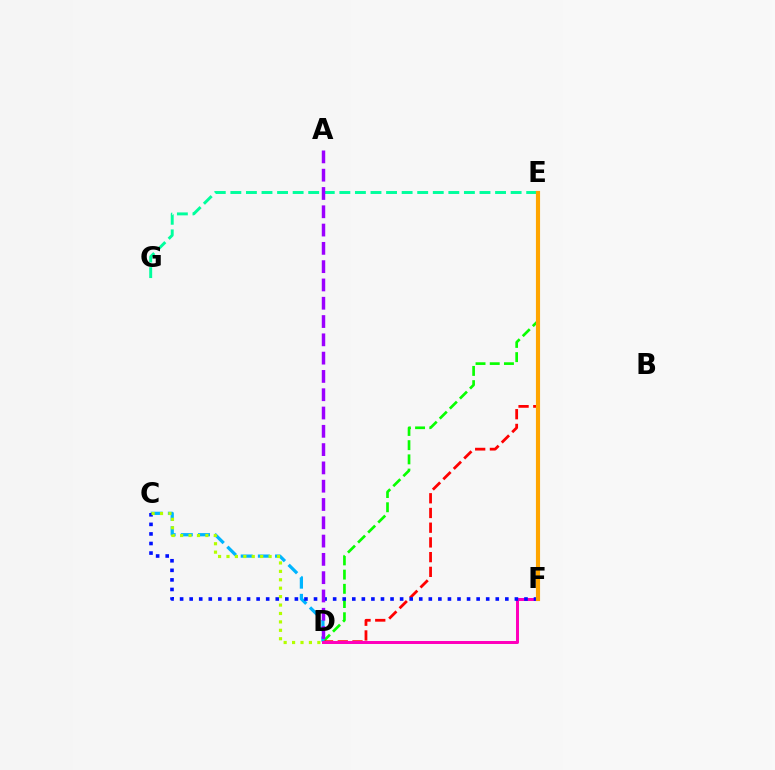{('D', 'E'): [{'color': '#08ff00', 'line_style': 'dashed', 'thickness': 1.93}, {'color': '#ff0000', 'line_style': 'dashed', 'thickness': 2.0}], ('E', 'G'): [{'color': '#00ff9d', 'line_style': 'dashed', 'thickness': 2.12}], ('C', 'D'): [{'color': '#00b5ff', 'line_style': 'dashed', 'thickness': 2.33}, {'color': '#b3ff00', 'line_style': 'dotted', 'thickness': 2.29}], ('D', 'F'): [{'color': '#ff00bd', 'line_style': 'solid', 'thickness': 2.16}], ('C', 'F'): [{'color': '#0010ff', 'line_style': 'dotted', 'thickness': 2.6}], ('A', 'D'): [{'color': '#9b00ff', 'line_style': 'dashed', 'thickness': 2.49}], ('E', 'F'): [{'color': '#ffa500', 'line_style': 'solid', 'thickness': 2.98}]}